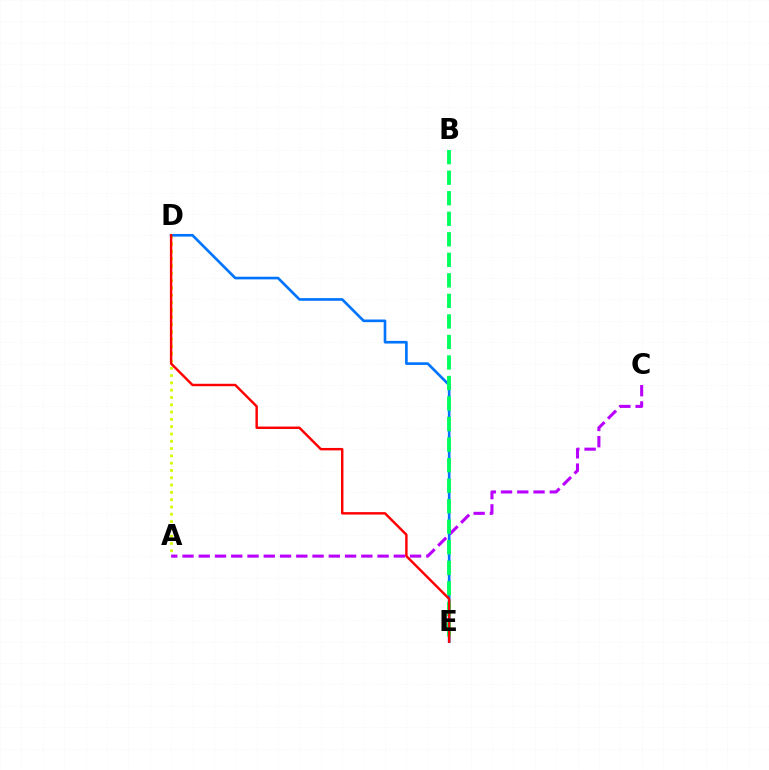{('A', 'D'): [{'color': '#d1ff00', 'line_style': 'dotted', 'thickness': 1.98}], ('A', 'C'): [{'color': '#b900ff', 'line_style': 'dashed', 'thickness': 2.21}], ('D', 'E'): [{'color': '#0074ff', 'line_style': 'solid', 'thickness': 1.91}, {'color': '#ff0000', 'line_style': 'solid', 'thickness': 1.76}], ('B', 'E'): [{'color': '#00ff5c', 'line_style': 'dashed', 'thickness': 2.79}]}